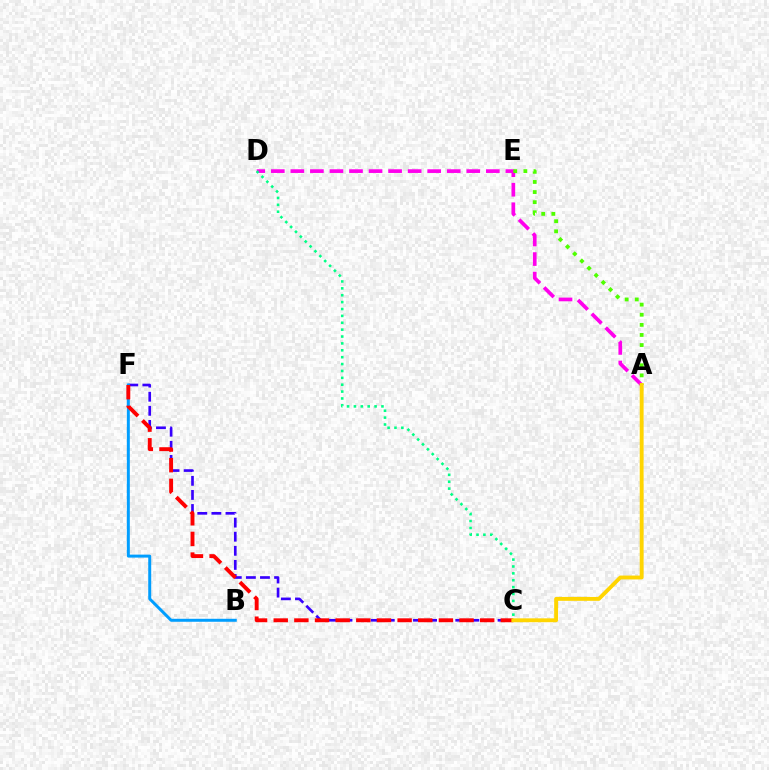{('C', 'F'): [{'color': '#3700ff', 'line_style': 'dashed', 'thickness': 1.91}, {'color': '#ff0000', 'line_style': 'dashed', 'thickness': 2.8}], ('A', 'D'): [{'color': '#ff00ed', 'line_style': 'dashed', 'thickness': 2.66}], ('B', 'F'): [{'color': '#009eff', 'line_style': 'solid', 'thickness': 2.14}], ('A', 'E'): [{'color': '#4fff00', 'line_style': 'dotted', 'thickness': 2.75}], ('C', 'D'): [{'color': '#00ff86', 'line_style': 'dotted', 'thickness': 1.87}], ('A', 'C'): [{'color': '#ffd500', 'line_style': 'solid', 'thickness': 2.79}]}